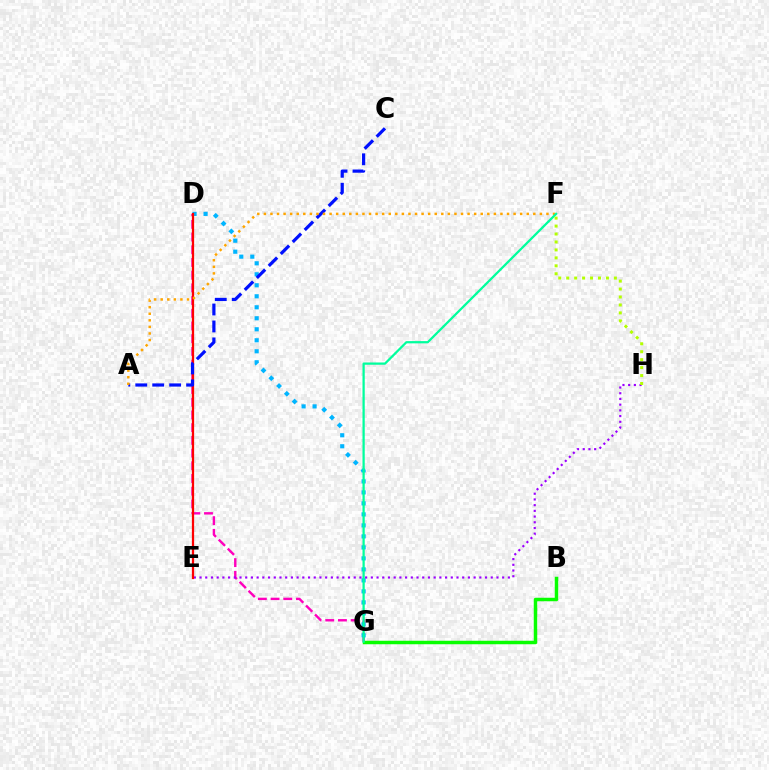{('D', 'G'): [{'color': '#ff00bd', 'line_style': 'dashed', 'thickness': 1.73}, {'color': '#00b5ff', 'line_style': 'dotted', 'thickness': 2.99}], ('E', 'H'): [{'color': '#9b00ff', 'line_style': 'dotted', 'thickness': 1.55}], ('B', 'G'): [{'color': '#08ff00', 'line_style': 'solid', 'thickness': 2.51}], ('D', 'E'): [{'color': '#ff0000', 'line_style': 'solid', 'thickness': 1.62}], ('A', 'C'): [{'color': '#0010ff', 'line_style': 'dashed', 'thickness': 2.3}], ('A', 'F'): [{'color': '#ffa500', 'line_style': 'dotted', 'thickness': 1.79}], ('F', 'G'): [{'color': '#00ff9d', 'line_style': 'solid', 'thickness': 1.62}], ('F', 'H'): [{'color': '#b3ff00', 'line_style': 'dotted', 'thickness': 2.16}]}